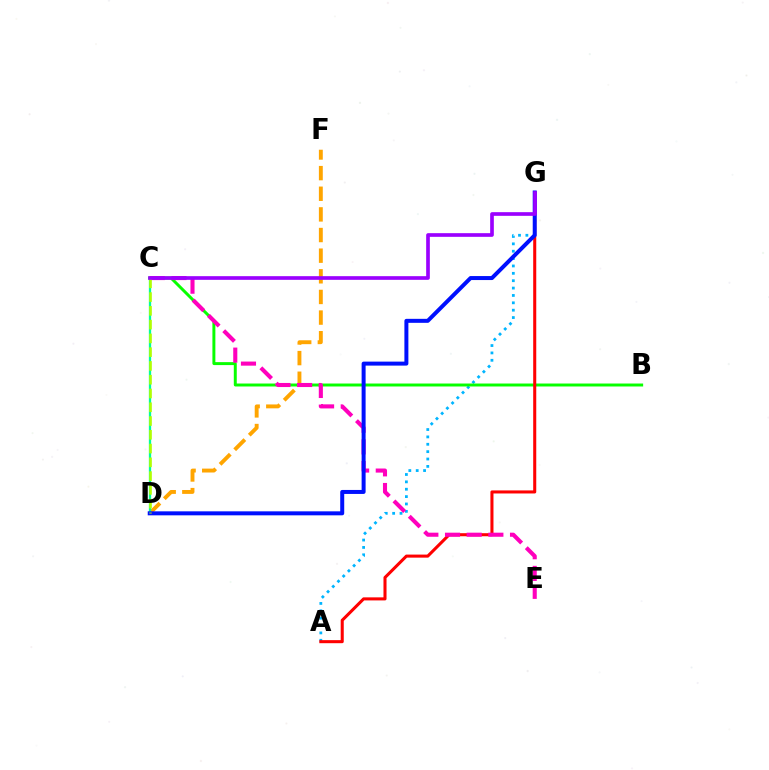{('D', 'F'): [{'color': '#ffa500', 'line_style': 'dashed', 'thickness': 2.8}], ('A', 'G'): [{'color': '#00b5ff', 'line_style': 'dotted', 'thickness': 2.0}, {'color': '#ff0000', 'line_style': 'solid', 'thickness': 2.2}], ('B', 'C'): [{'color': '#08ff00', 'line_style': 'solid', 'thickness': 2.13}], ('C', 'D'): [{'color': '#00ff9d', 'line_style': 'solid', 'thickness': 1.66}, {'color': '#b3ff00', 'line_style': 'dashed', 'thickness': 1.87}], ('C', 'E'): [{'color': '#ff00bd', 'line_style': 'dashed', 'thickness': 2.94}], ('D', 'G'): [{'color': '#0010ff', 'line_style': 'solid', 'thickness': 2.87}], ('C', 'G'): [{'color': '#9b00ff', 'line_style': 'solid', 'thickness': 2.64}]}